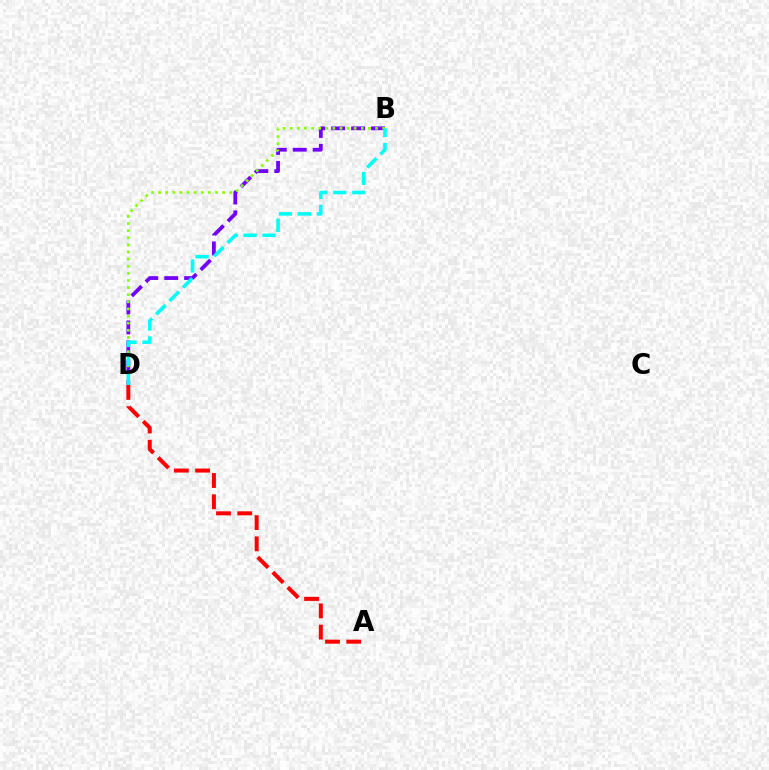{('B', 'D'): [{'color': '#7200ff', 'line_style': 'dashed', 'thickness': 2.71}, {'color': '#84ff00', 'line_style': 'dotted', 'thickness': 1.93}, {'color': '#00fff6', 'line_style': 'dashed', 'thickness': 2.57}], ('A', 'D'): [{'color': '#ff0000', 'line_style': 'dashed', 'thickness': 2.88}]}